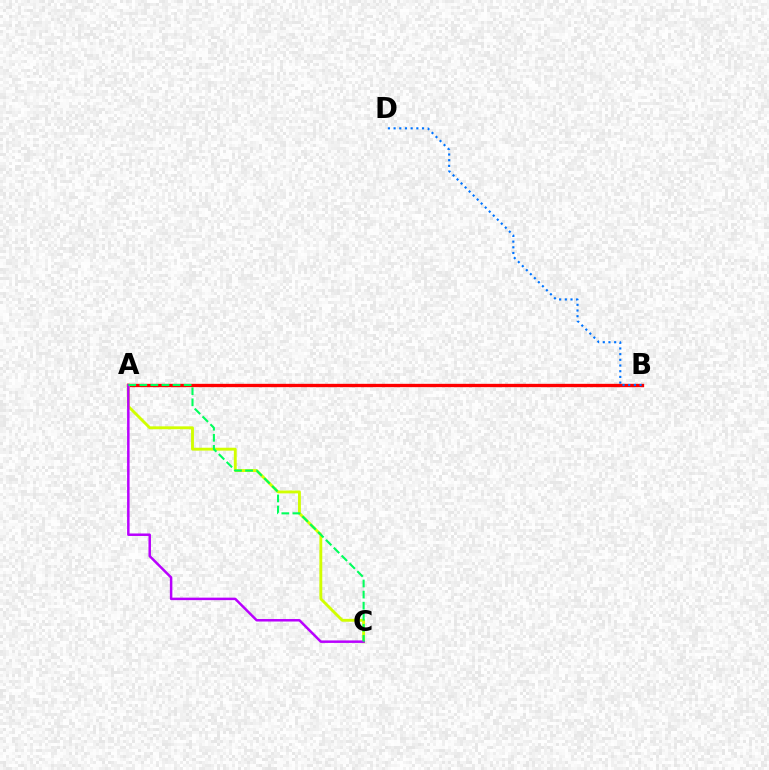{('A', 'B'): [{'color': '#ff0000', 'line_style': 'solid', 'thickness': 2.39}], ('B', 'D'): [{'color': '#0074ff', 'line_style': 'dotted', 'thickness': 1.54}], ('A', 'C'): [{'color': '#d1ff00', 'line_style': 'solid', 'thickness': 2.07}, {'color': '#b900ff', 'line_style': 'solid', 'thickness': 1.79}, {'color': '#00ff5c', 'line_style': 'dashed', 'thickness': 1.51}]}